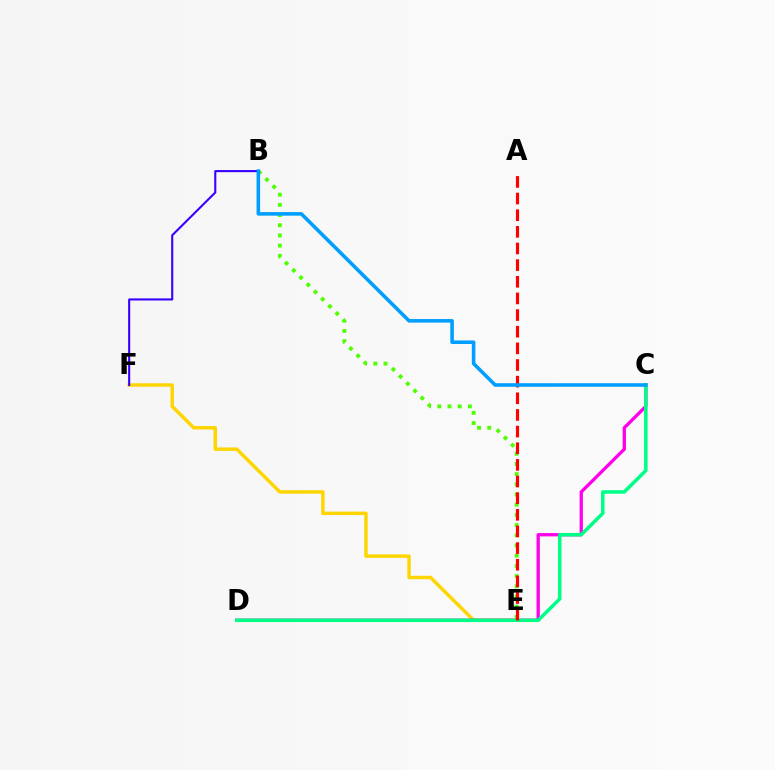{('B', 'E'): [{'color': '#4fff00', 'line_style': 'dotted', 'thickness': 2.77}], ('E', 'F'): [{'color': '#ffd500', 'line_style': 'solid', 'thickness': 2.47}], ('C', 'D'): [{'color': '#ff00ed', 'line_style': 'solid', 'thickness': 2.37}, {'color': '#00ff86', 'line_style': 'solid', 'thickness': 2.53}], ('A', 'E'): [{'color': '#ff0000', 'line_style': 'dashed', 'thickness': 2.26}], ('B', 'F'): [{'color': '#3700ff', 'line_style': 'solid', 'thickness': 1.51}], ('B', 'C'): [{'color': '#009eff', 'line_style': 'solid', 'thickness': 2.57}]}